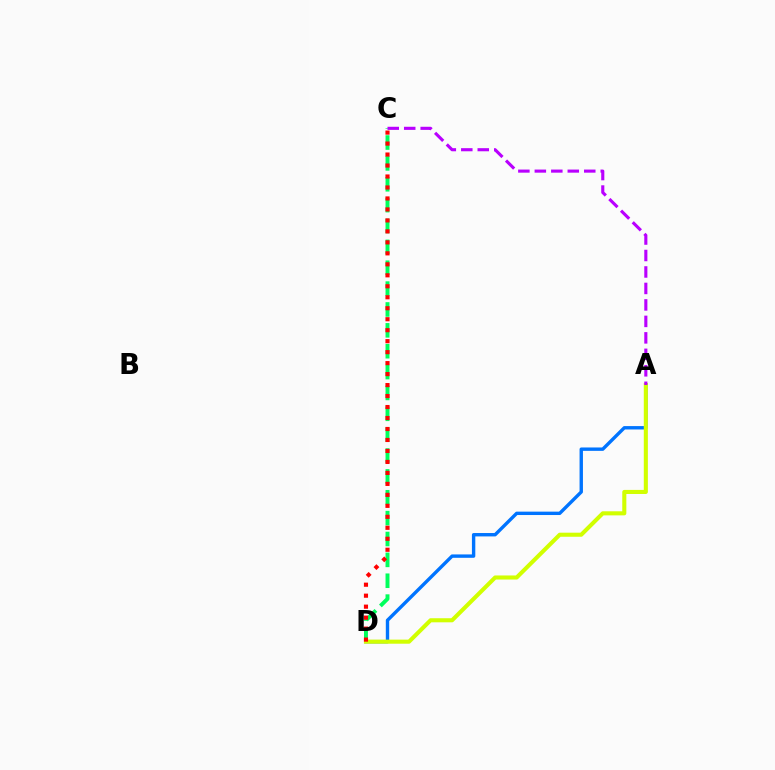{('A', 'D'): [{'color': '#0074ff', 'line_style': 'solid', 'thickness': 2.44}, {'color': '#d1ff00', 'line_style': 'solid', 'thickness': 2.94}], ('C', 'D'): [{'color': '#00ff5c', 'line_style': 'dashed', 'thickness': 2.83}, {'color': '#ff0000', 'line_style': 'dotted', 'thickness': 2.98}], ('A', 'C'): [{'color': '#b900ff', 'line_style': 'dashed', 'thickness': 2.24}]}